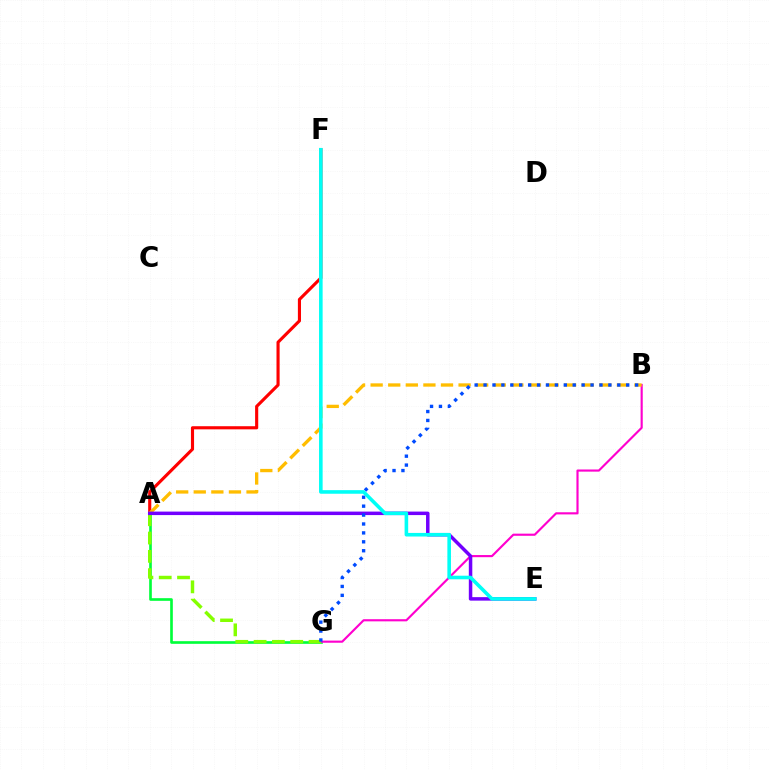{('A', 'F'): [{'color': '#ff0000', 'line_style': 'solid', 'thickness': 2.25}], ('A', 'G'): [{'color': '#00ff39', 'line_style': 'solid', 'thickness': 1.91}, {'color': '#84ff00', 'line_style': 'dashed', 'thickness': 2.49}], ('B', 'G'): [{'color': '#ff00cf', 'line_style': 'solid', 'thickness': 1.55}, {'color': '#004bff', 'line_style': 'dotted', 'thickness': 2.42}], ('A', 'B'): [{'color': '#ffbd00', 'line_style': 'dashed', 'thickness': 2.39}], ('A', 'E'): [{'color': '#7200ff', 'line_style': 'solid', 'thickness': 2.51}], ('E', 'F'): [{'color': '#00fff6', 'line_style': 'solid', 'thickness': 2.59}]}